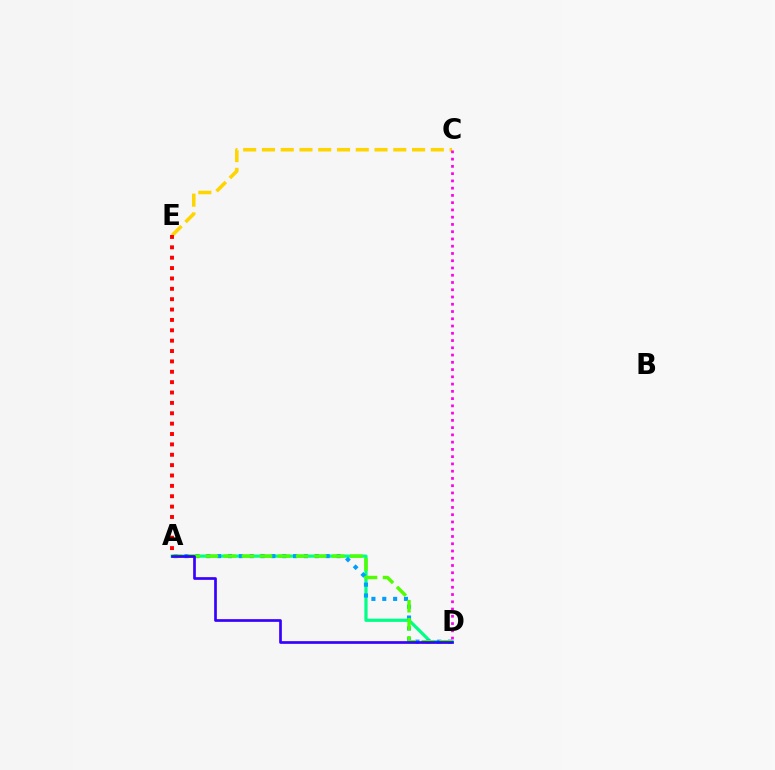{('A', 'D'): [{'color': '#00ff86', 'line_style': 'solid', 'thickness': 2.31}, {'color': '#009eff', 'line_style': 'dotted', 'thickness': 2.95}, {'color': '#4fff00', 'line_style': 'dashed', 'thickness': 2.45}, {'color': '#3700ff', 'line_style': 'solid', 'thickness': 1.94}], ('C', 'E'): [{'color': '#ffd500', 'line_style': 'dashed', 'thickness': 2.55}], ('A', 'E'): [{'color': '#ff0000', 'line_style': 'dotted', 'thickness': 2.82}], ('C', 'D'): [{'color': '#ff00ed', 'line_style': 'dotted', 'thickness': 1.97}]}